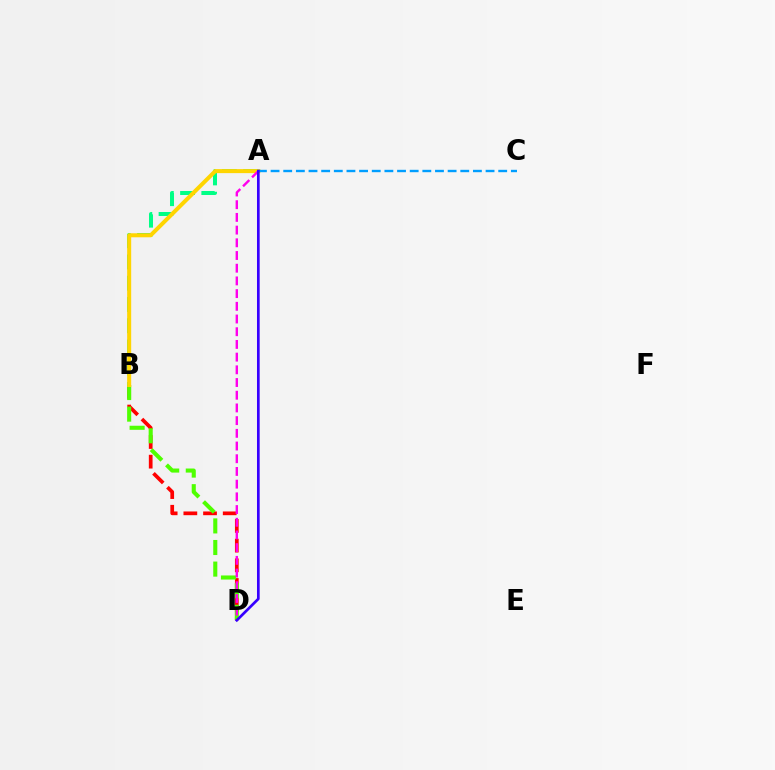{('B', 'D'): [{'color': '#ff0000', 'line_style': 'dashed', 'thickness': 2.67}, {'color': '#4fff00', 'line_style': 'dashed', 'thickness': 2.93}], ('A', 'B'): [{'color': '#00ff86', 'line_style': 'dashed', 'thickness': 2.89}, {'color': '#ffd500', 'line_style': 'solid', 'thickness': 2.89}], ('A', 'C'): [{'color': '#009eff', 'line_style': 'dashed', 'thickness': 1.72}], ('A', 'D'): [{'color': '#ff00ed', 'line_style': 'dashed', 'thickness': 1.73}, {'color': '#3700ff', 'line_style': 'solid', 'thickness': 1.94}]}